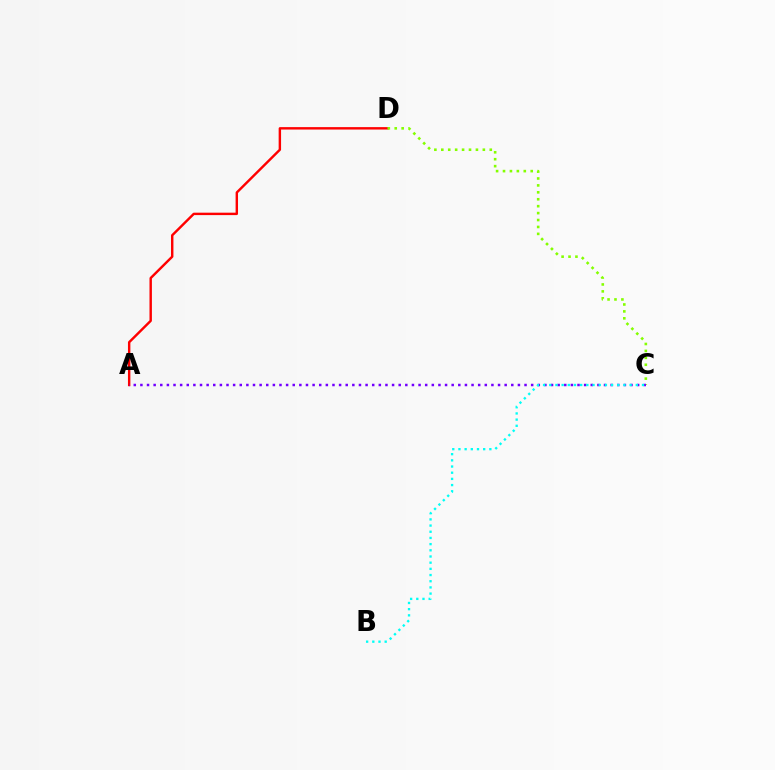{('A', 'D'): [{'color': '#ff0000', 'line_style': 'solid', 'thickness': 1.74}], ('C', 'D'): [{'color': '#84ff00', 'line_style': 'dotted', 'thickness': 1.88}], ('A', 'C'): [{'color': '#7200ff', 'line_style': 'dotted', 'thickness': 1.8}], ('B', 'C'): [{'color': '#00fff6', 'line_style': 'dotted', 'thickness': 1.68}]}